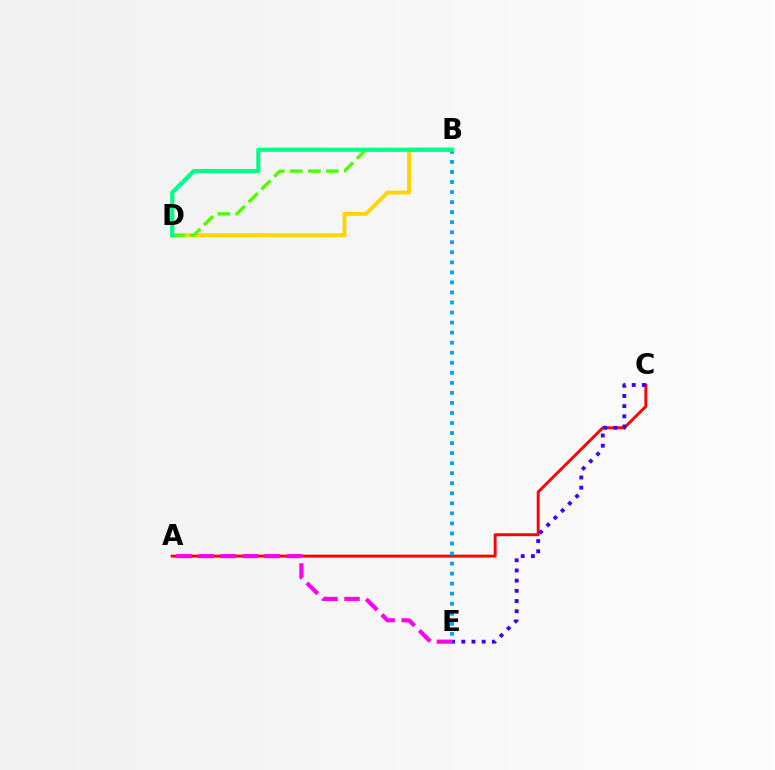{('B', 'D'): [{'color': '#ffd500', 'line_style': 'solid', 'thickness': 2.81}, {'color': '#4fff00', 'line_style': 'dashed', 'thickness': 2.45}, {'color': '#00ff86', 'line_style': 'solid', 'thickness': 2.99}], ('A', 'C'): [{'color': '#ff0000', 'line_style': 'solid', 'thickness': 2.1}], ('C', 'E'): [{'color': '#3700ff', 'line_style': 'dotted', 'thickness': 2.77}], ('B', 'E'): [{'color': '#009eff', 'line_style': 'dotted', 'thickness': 2.73}], ('A', 'E'): [{'color': '#ff00ed', 'line_style': 'dashed', 'thickness': 2.99}]}